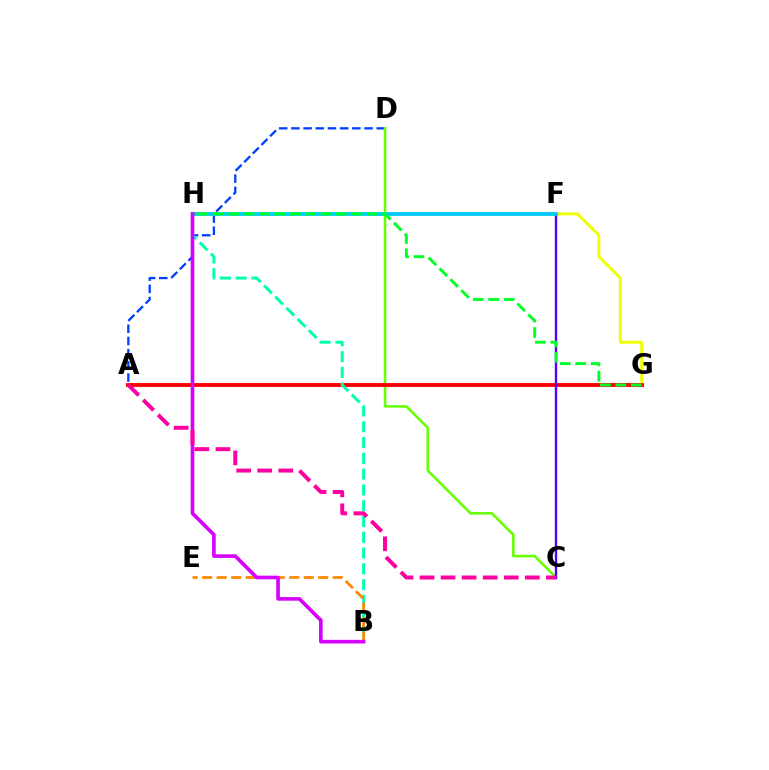{('A', 'D'): [{'color': '#003fff', 'line_style': 'dashed', 'thickness': 1.66}], ('C', 'D'): [{'color': '#66ff00', 'line_style': 'solid', 'thickness': 1.84}], ('G', 'H'): [{'color': '#eeff00', 'line_style': 'solid', 'thickness': 2.07}, {'color': '#00ff27', 'line_style': 'dashed', 'thickness': 2.09}], ('A', 'G'): [{'color': '#ff0000', 'line_style': 'solid', 'thickness': 2.78}], ('B', 'H'): [{'color': '#00ffaf', 'line_style': 'dashed', 'thickness': 2.15}, {'color': '#d600ff', 'line_style': 'solid', 'thickness': 2.62}], ('C', 'F'): [{'color': '#4f00ff', 'line_style': 'solid', 'thickness': 1.72}], ('F', 'H'): [{'color': '#00c7ff', 'line_style': 'solid', 'thickness': 2.69}], ('B', 'E'): [{'color': '#ff8800', 'line_style': 'dashed', 'thickness': 1.97}], ('A', 'C'): [{'color': '#ff00a0', 'line_style': 'dashed', 'thickness': 2.86}]}